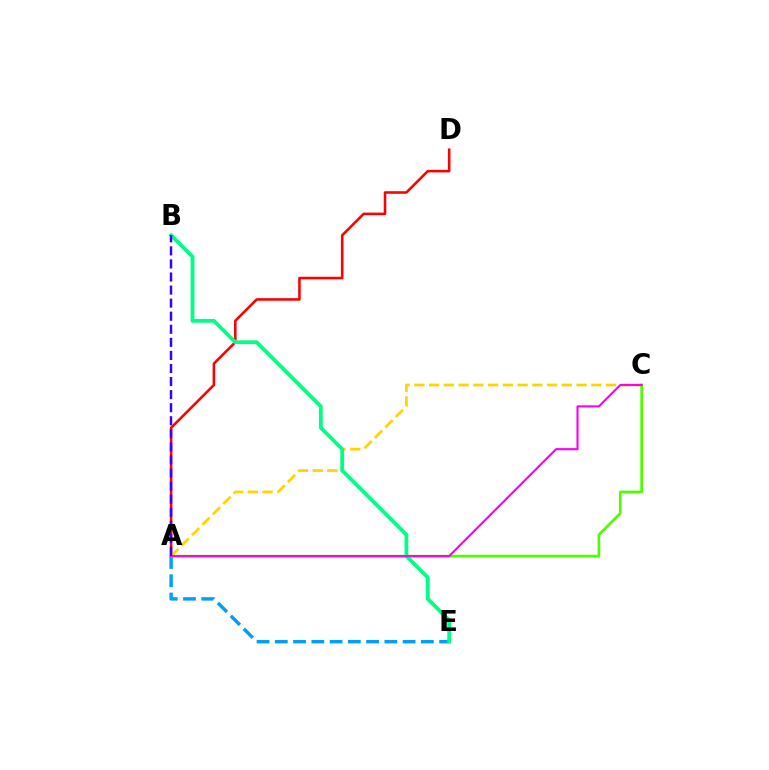{('A', 'D'): [{'color': '#ff0000', 'line_style': 'solid', 'thickness': 1.86}], ('A', 'C'): [{'color': '#ffd500', 'line_style': 'dashed', 'thickness': 2.0}, {'color': '#4fff00', 'line_style': 'solid', 'thickness': 1.94}, {'color': '#ff00ed', 'line_style': 'solid', 'thickness': 1.53}], ('A', 'E'): [{'color': '#009eff', 'line_style': 'dashed', 'thickness': 2.48}], ('B', 'E'): [{'color': '#00ff86', 'line_style': 'solid', 'thickness': 2.73}], ('A', 'B'): [{'color': '#3700ff', 'line_style': 'dashed', 'thickness': 1.78}]}